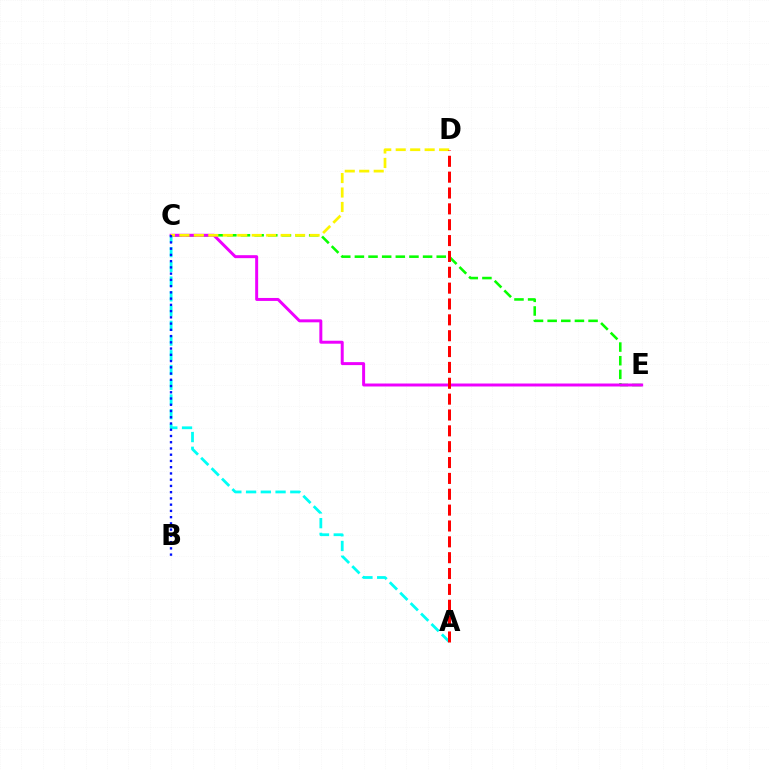{('C', 'E'): [{'color': '#08ff00', 'line_style': 'dashed', 'thickness': 1.85}, {'color': '#ee00ff', 'line_style': 'solid', 'thickness': 2.14}], ('A', 'C'): [{'color': '#00fff6', 'line_style': 'dashed', 'thickness': 2.0}], ('C', 'D'): [{'color': '#fcf500', 'line_style': 'dashed', 'thickness': 1.97}], ('B', 'C'): [{'color': '#0010ff', 'line_style': 'dotted', 'thickness': 1.7}], ('A', 'D'): [{'color': '#ff0000', 'line_style': 'dashed', 'thickness': 2.15}]}